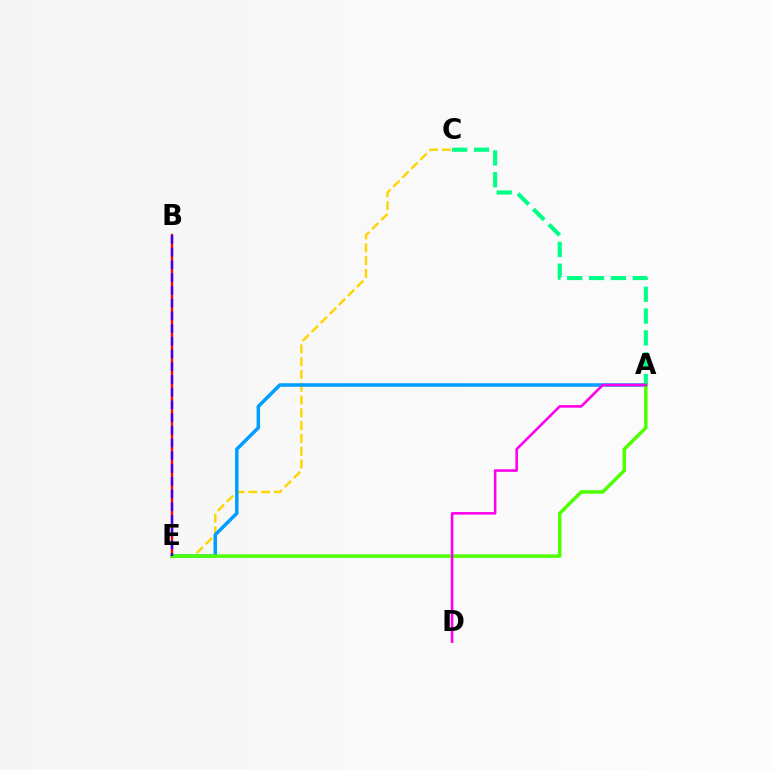{('C', 'E'): [{'color': '#ffd500', 'line_style': 'dashed', 'thickness': 1.74}], ('A', 'C'): [{'color': '#00ff86', 'line_style': 'dashed', 'thickness': 2.96}], ('A', 'E'): [{'color': '#009eff', 'line_style': 'solid', 'thickness': 2.52}, {'color': '#4fff00', 'line_style': 'solid', 'thickness': 2.5}], ('B', 'E'): [{'color': '#ff0000', 'line_style': 'solid', 'thickness': 1.7}, {'color': '#3700ff', 'line_style': 'dashed', 'thickness': 1.73}], ('A', 'D'): [{'color': '#ff00ed', 'line_style': 'solid', 'thickness': 1.87}]}